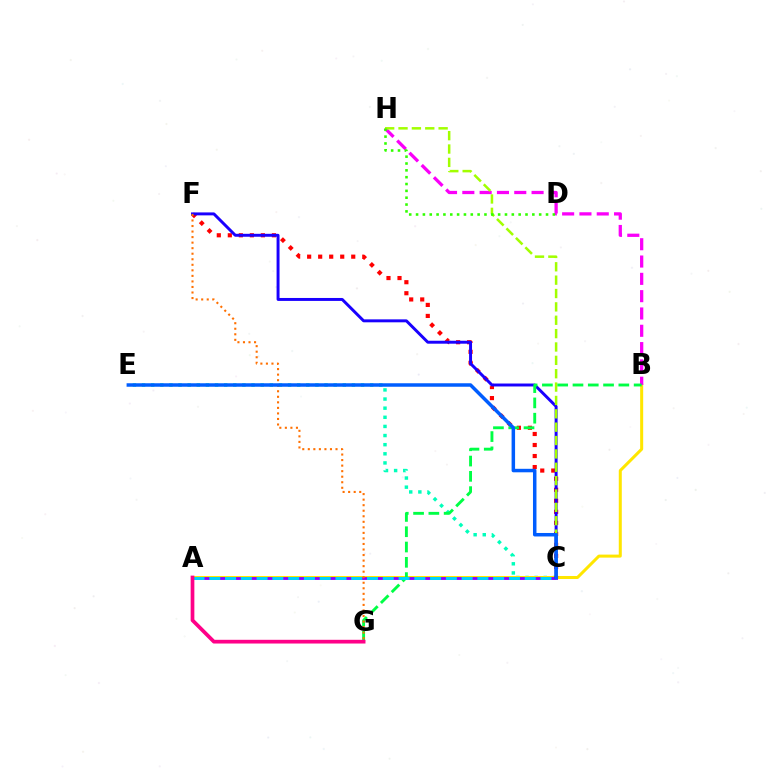{('C', 'E'): [{'color': '#00ffbb', 'line_style': 'dotted', 'thickness': 2.48}, {'color': '#005dff', 'line_style': 'solid', 'thickness': 2.51}], ('A', 'B'): [{'color': '#ffe600', 'line_style': 'solid', 'thickness': 2.17}], ('A', 'C'): [{'color': '#8a00ff', 'line_style': 'solid', 'thickness': 2.05}, {'color': '#00d3ff', 'line_style': 'dashed', 'thickness': 2.14}], ('C', 'F'): [{'color': '#ff0000', 'line_style': 'dotted', 'thickness': 3.0}, {'color': '#1900ff', 'line_style': 'solid', 'thickness': 2.12}], ('B', 'H'): [{'color': '#fa00f9', 'line_style': 'dashed', 'thickness': 2.35}], ('C', 'H'): [{'color': '#a2ff00', 'line_style': 'dashed', 'thickness': 1.82}], ('B', 'G'): [{'color': '#00ff45', 'line_style': 'dashed', 'thickness': 2.08}], ('D', 'H'): [{'color': '#31ff00', 'line_style': 'dotted', 'thickness': 1.86}], ('F', 'G'): [{'color': '#ff7000', 'line_style': 'dotted', 'thickness': 1.51}], ('A', 'G'): [{'color': '#ff0088', 'line_style': 'solid', 'thickness': 2.68}]}